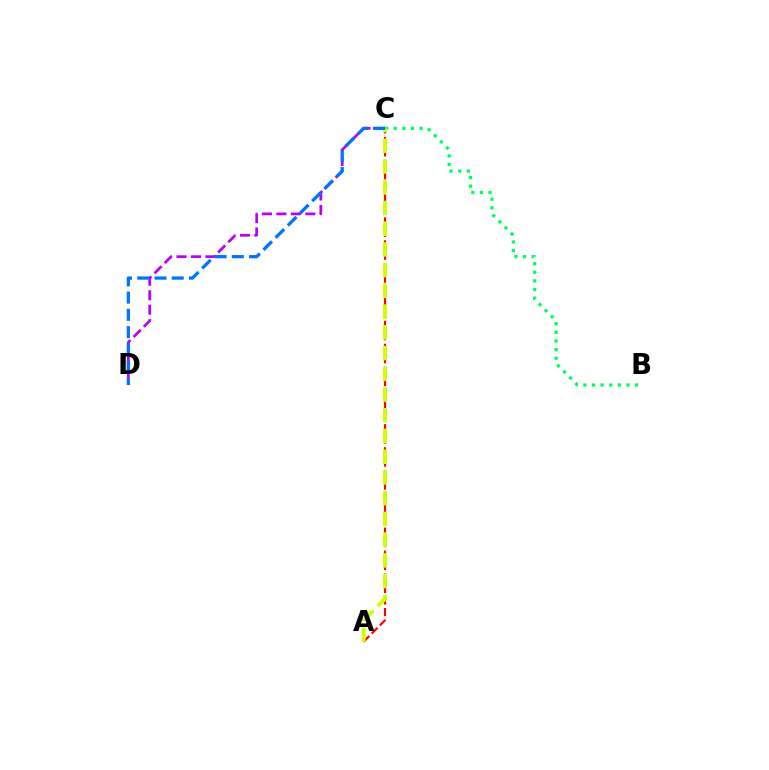{('B', 'C'): [{'color': '#00ff5c', 'line_style': 'dotted', 'thickness': 2.34}], ('A', 'C'): [{'color': '#ff0000', 'line_style': 'dashed', 'thickness': 1.56}, {'color': '#d1ff00', 'line_style': 'dashed', 'thickness': 2.82}], ('C', 'D'): [{'color': '#b900ff', 'line_style': 'dashed', 'thickness': 1.96}, {'color': '#0074ff', 'line_style': 'dashed', 'thickness': 2.34}]}